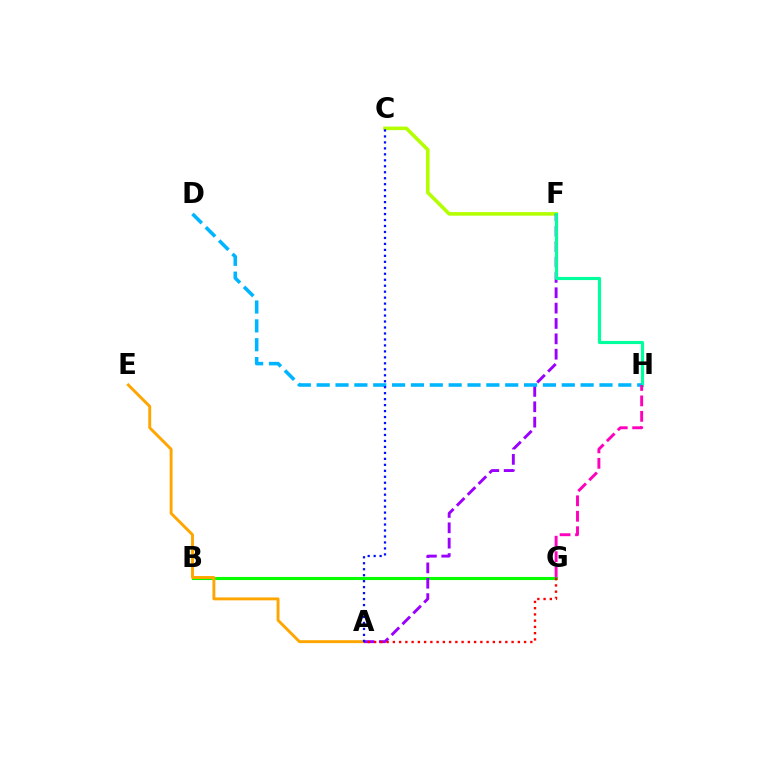{('C', 'F'): [{'color': '#b3ff00', 'line_style': 'solid', 'thickness': 2.57}], ('B', 'G'): [{'color': '#08ff00', 'line_style': 'solid', 'thickness': 2.23}], ('A', 'E'): [{'color': '#ffa500', 'line_style': 'solid', 'thickness': 2.09}], ('A', 'F'): [{'color': '#9b00ff', 'line_style': 'dashed', 'thickness': 2.09}], ('F', 'H'): [{'color': '#00ff9d', 'line_style': 'solid', 'thickness': 2.27}], ('D', 'H'): [{'color': '#00b5ff', 'line_style': 'dashed', 'thickness': 2.56}], ('G', 'H'): [{'color': '#ff00bd', 'line_style': 'dashed', 'thickness': 2.1}], ('A', 'G'): [{'color': '#ff0000', 'line_style': 'dotted', 'thickness': 1.7}], ('A', 'C'): [{'color': '#0010ff', 'line_style': 'dotted', 'thickness': 1.62}]}